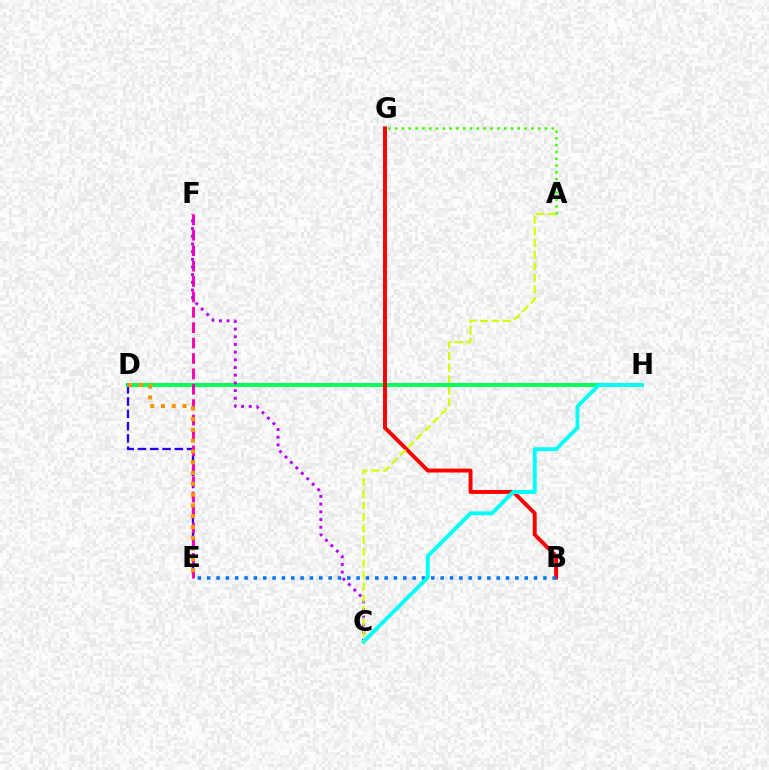{('D', 'E'): [{'color': '#2500ff', 'line_style': 'dashed', 'thickness': 1.67}, {'color': '#ff9400', 'line_style': 'dotted', 'thickness': 2.93}], ('A', 'G'): [{'color': '#3dff00', 'line_style': 'dotted', 'thickness': 1.85}], ('D', 'H'): [{'color': '#00ff5c', 'line_style': 'solid', 'thickness': 2.87}], ('E', 'F'): [{'color': '#ff00ac', 'line_style': 'dashed', 'thickness': 2.09}], ('C', 'F'): [{'color': '#b900ff', 'line_style': 'dotted', 'thickness': 2.09}], ('B', 'G'): [{'color': '#ff0000', 'line_style': 'solid', 'thickness': 2.83}], ('B', 'E'): [{'color': '#0074ff', 'line_style': 'dotted', 'thickness': 2.54}], ('C', 'H'): [{'color': '#00fff6', 'line_style': 'solid', 'thickness': 2.82}], ('A', 'C'): [{'color': '#d1ff00', 'line_style': 'dashed', 'thickness': 1.58}]}